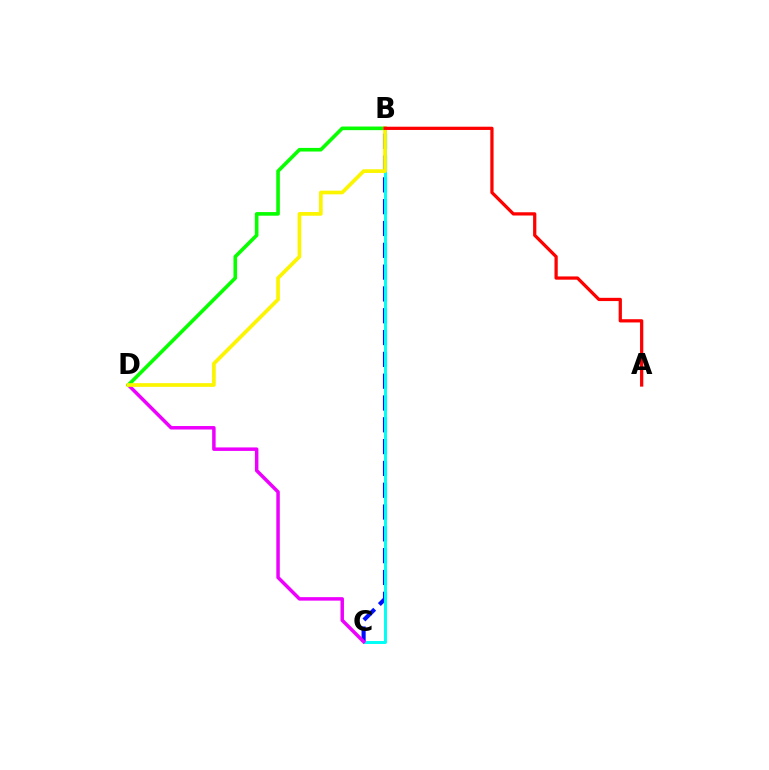{('B', 'C'): [{'color': '#0010ff', 'line_style': 'dashed', 'thickness': 2.96}, {'color': '#00fff6', 'line_style': 'solid', 'thickness': 2.13}], ('C', 'D'): [{'color': '#ee00ff', 'line_style': 'solid', 'thickness': 2.51}], ('B', 'D'): [{'color': '#08ff00', 'line_style': 'solid', 'thickness': 2.6}, {'color': '#fcf500', 'line_style': 'solid', 'thickness': 2.66}], ('A', 'B'): [{'color': '#ff0000', 'line_style': 'solid', 'thickness': 2.34}]}